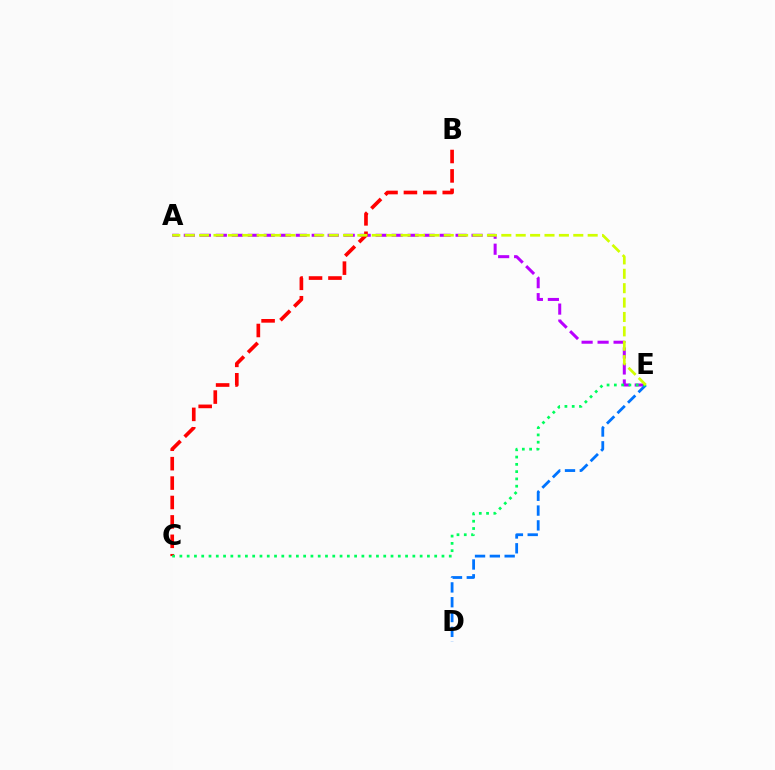{('A', 'E'): [{'color': '#b900ff', 'line_style': 'dashed', 'thickness': 2.17}, {'color': '#d1ff00', 'line_style': 'dashed', 'thickness': 1.96}], ('B', 'C'): [{'color': '#ff0000', 'line_style': 'dashed', 'thickness': 2.64}], ('D', 'E'): [{'color': '#0074ff', 'line_style': 'dashed', 'thickness': 2.01}], ('C', 'E'): [{'color': '#00ff5c', 'line_style': 'dotted', 'thickness': 1.98}]}